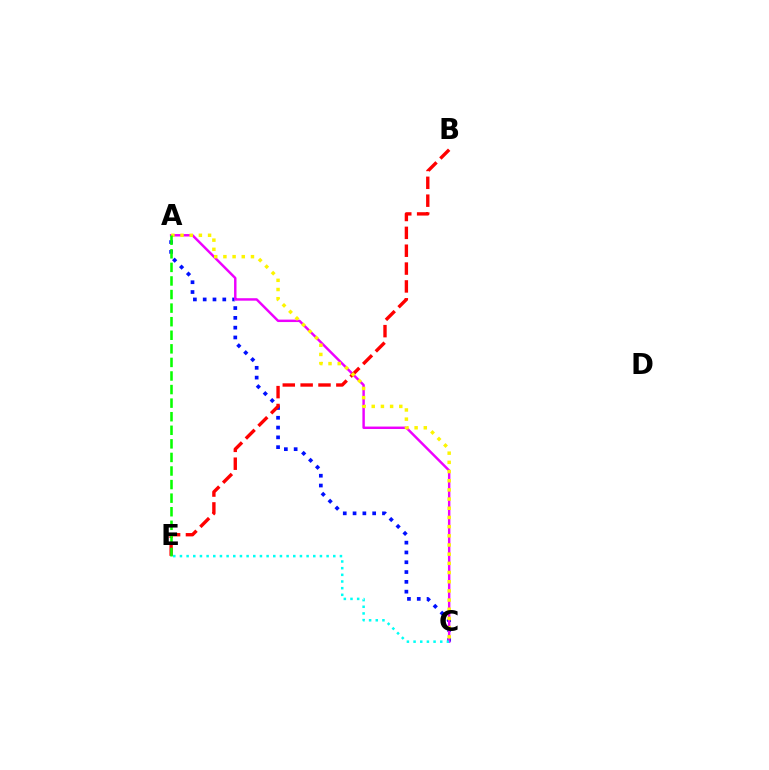{('A', 'C'): [{'color': '#0010ff', 'line_style': 'dotted', 'thickness': 2.66}, {'color': '#ee00ff', 'line_style': 'solid', 'thickness': 1.76}, {'color': '#fcf500', 'line_style': 'dotted', 'thickness': 2.49}], ('C', 'E'): [{'color': '#00fff6', 'line_style': 'dotted', 'thickness': 1.81}], ('B', 'E'): [{'color': '#ff0000', 'line_style': 'dashed', 'thickness': 2.43}], ('A', 'E'): [{'color': '#08ff00', 'line_style': 'dashed', 'thickness': 1.84}]}